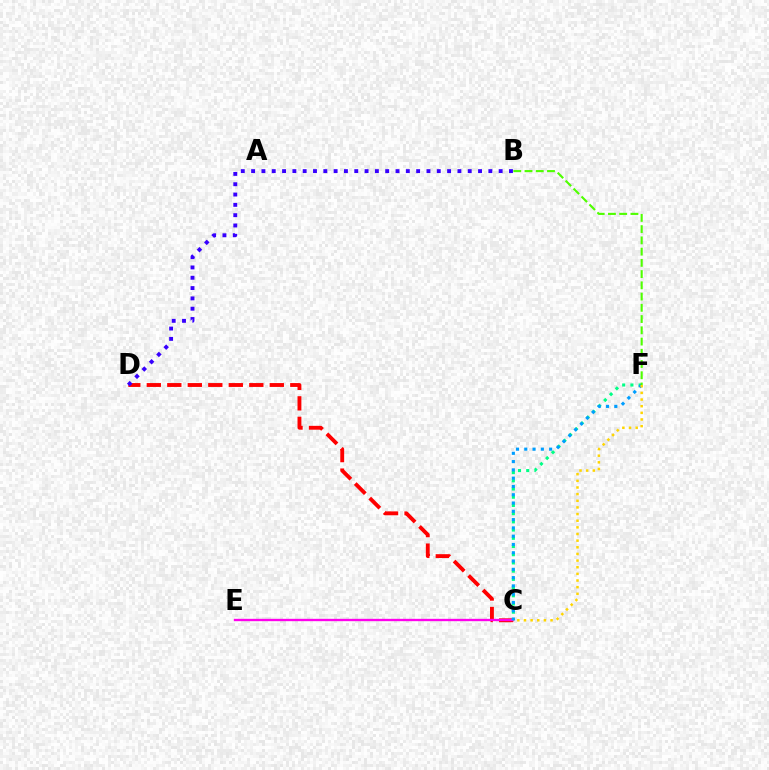{('C', 'D'): [{'color': '#ff0000', 'line_style': 'dashed', 'thickness': 2.78}], ('C', 'E'): [{'color': '#ff00ed', 'line_style': 'solid', 'thickness': 1.69}], ('C', 'F'): [{'color': '#00ff86', 'line_style': 'dotted', 'thickness': 2.23}, {'color': '#009eff', 'line_style': 'dotted', 'thickness': 2.25}, {'color': '#ffd500', 'line_style': 'dotted', 'thickness': 1.81}], ('B', 'D'): [{'color': '#3700ff', 'line_style': 'dotted', 'thickness': 2.8}], ('B', 'F'): [{'color': '#4fff00', 'line_style': 'dashed', 'thickness': 1.53}]}